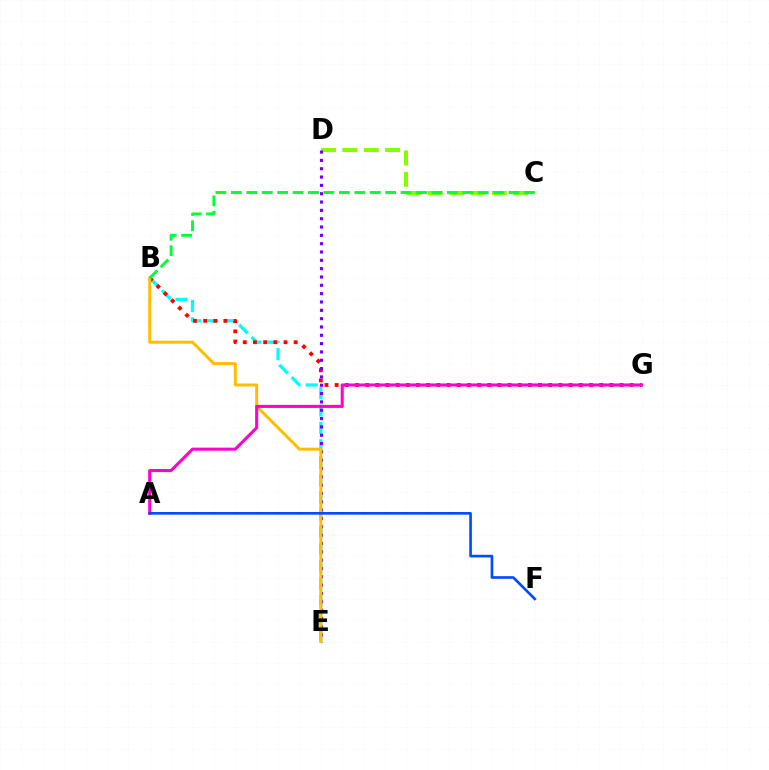{('B', 'E'): [{'color': '#00fff6', 'line_style': 'dashed', 'thickness': 2.35}, {'color': '#ffbd00', 'line_style': 'solid', 'thickness': 2.16}], ('B', 'G'): [{'color': '#ff0000', 'line_style': 'dotted', 'thickness': 2.76}], ('C', 'D'): [{'color': '#84ff00', 'line_style': 'dashed', 'thickness': 2.91}], ('D', 'E'): [{'color': '#7200ff', 'line_style': 'dotted', 'thickness': 2.26}], ('A', 'G'): [{'color': '#ff00cf', 'line_style': 'solid', 'thickness': 2.21}], ('A', 'F'): [{'color': '#004bff', 'line_style': 'solid', 'thickness': 1.91}], ('B', 'C'): [{'color': '#00ff39', 'line_style': 'dashed', 'thickness': 2.1}]}